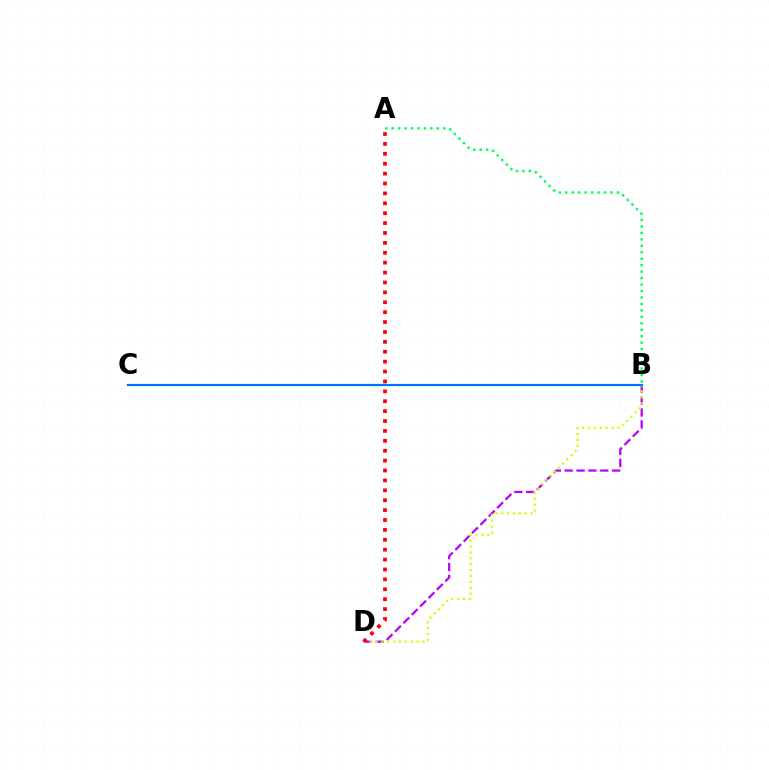{('B', 'D'): [{'color': '#b900ff', 'line_style': 'dashed', 'thickness': 1.61}, {'color': '#d1ff00', 'line_style': 'dotted', 'thickness': 1.6}], ('B', 'C'): [{'color': '#0074ff', 'line_style': 'solid', 'thickness': 1.58}], ('A', 'D'): [{'color': '#ff0000', 'line_style': 'dotted', 'thickness': 2.69}], ('A', 'B'): [{'color': '#00ff5c', 'line_style': 'dotted', 'thickness': 1.75}]}